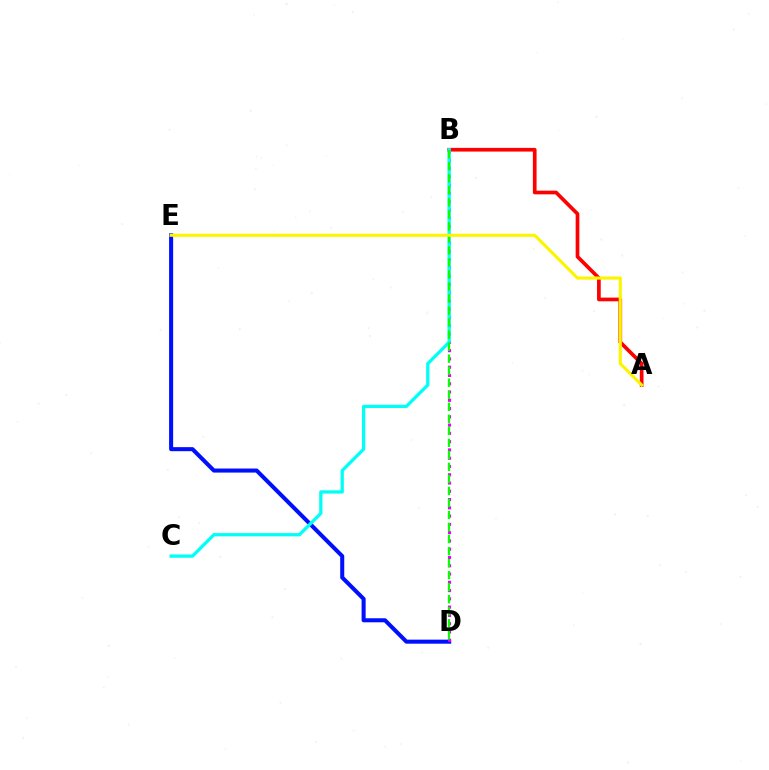{('D', 'E'): [{'color': '#0010ff', 'line_style': 'solid', 'thickness': 2.91}], ('A', 'B'): [{'color': '#ff0000', 'line_style': 'solid', 'thickness': 2.66}], ('B', 'D'): [{'color': '#ee00ff', 'line_style': 'dotted', 'thickness': 2.25}, {'color': '#08ff00', 'line_style': 'dashed', 'thickness': 1.63}], ('B', 'C'): [{'color': '#00fff6', 'line_style': 'solid', 'thickness': 2.36}], ('A', 'E'): [{'color': '#fcf500', 'line_style': 'solid', 'thickness': 2.25}]}